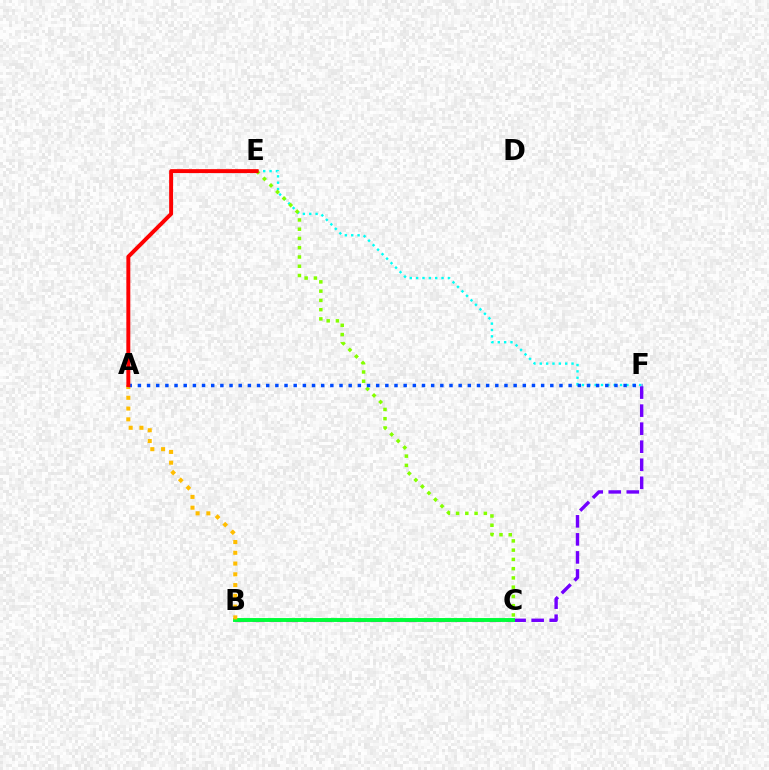{('E', 'F'): [{'color': '#00fff6', 'line_style': 'dotted', 'thickness': 1.73}], ('C', 'E'): [{'color': '#84ff00', 'line_style': 'dotted', 'thickness': 2.52}], ('C', 'F'): [{'color': '#7200ff', 'line_style': 'dashed', 'thickness': 2.45}], ('B', 'C'): [{'color': '#ff00cf', 'line_style': 'dashed', 'thickness': 2.3}, {'color': '#00ff39', 'line_style': 'solid', 'thickness': 2.81}], ('A', 'B'): [{'color': '#ffbd00', 'line_style': 'dotted', 'thickness': 2.93}], ('A', 'F'): [{'color': '#004bff', 'line_style': 'dotted', 'thickness': 2.49}], ('A', 'E'): [{'color': '#ff0000', 'line_style': 'solid', 'thickness': 2.83}]}